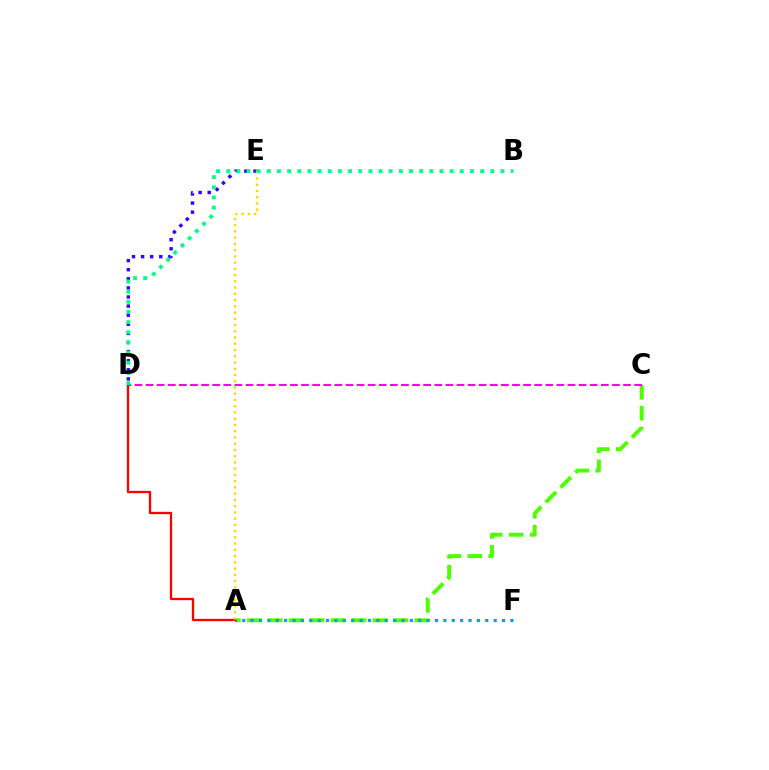{('D', 'E'): [{'color': '#3700ff', 'line_style': 'dotted', 'thickness': 2.47}], ('A', 'C'): [{'color': '#4fff00', 'line_style': 'dashed', 'thickness': 2.84}], ('C', 'D'): [{'color': '#ff00ed', 'line_style': 'dashed', 'thickness': 1.51}], ('A', 'F'): [{'color': '#009eff', 'line_style': 'dotted', 'thickness': 2.28}], ('A', 'D'): [{'color': '#ff0000', 'line_style': 'solid', 'thickness': 1.66}], ('A', 'E'): [{'color': '#ffd500', 'line_style': 'dotted', 'thickness': 1.7}], ('B', 'D'): [{'color': '#00ff86', 'line_style': 'dotted', 'thickness': 2.76}]}